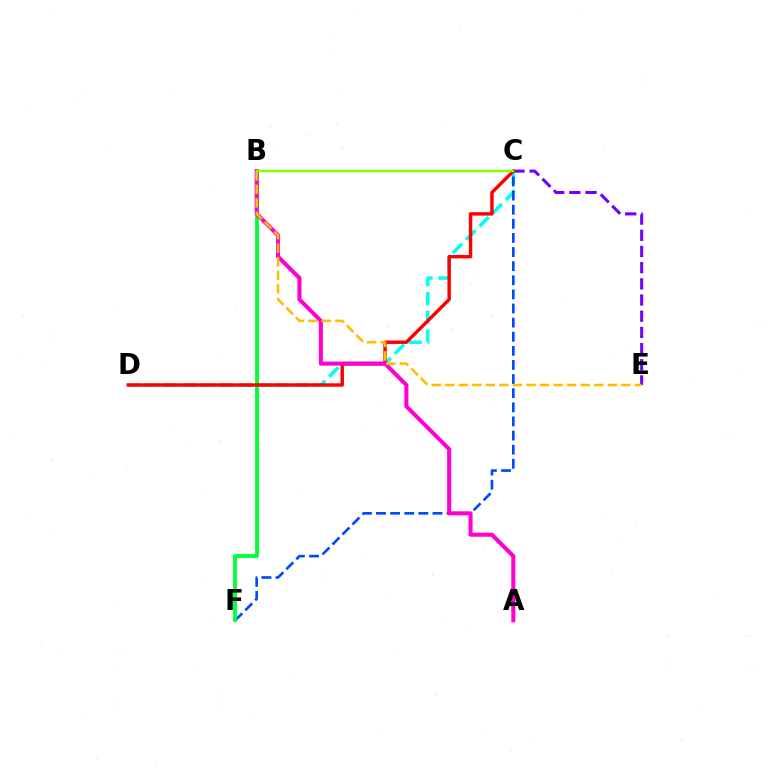{('C', 'D'): [{'color': '#00fff6', 'line_style': 'dashed', 'thickness': 2.55}, {'color': '#ff0000', 'line_style': 'solid', 'thickness': 2.48}], ('C', 'E'): [{'color': '#7200ff', 'line_style': 'dashed', 'thickness': 2.2}], ('C', 'F'): [{'color': '#004bff', 'line_style': 'dashed', 'thickness': 1.92}], ('B', 'F'): [{'color': '#00ff39', 'line_style': 'solid', 'thickness': 2.77}], ('A', 'B'): [{'color': '#ff00cf', 'line_style': 'solid', 'thickness': 2.92}], ('B', 'E'): [{'color': '#ffbd00', 'line_style': 'dashed', 'thickness': 1.84}], ('B', 'C'): [{'color': '#84ff00', 'line_style': 'solid', 'thickness': 1.78}]}